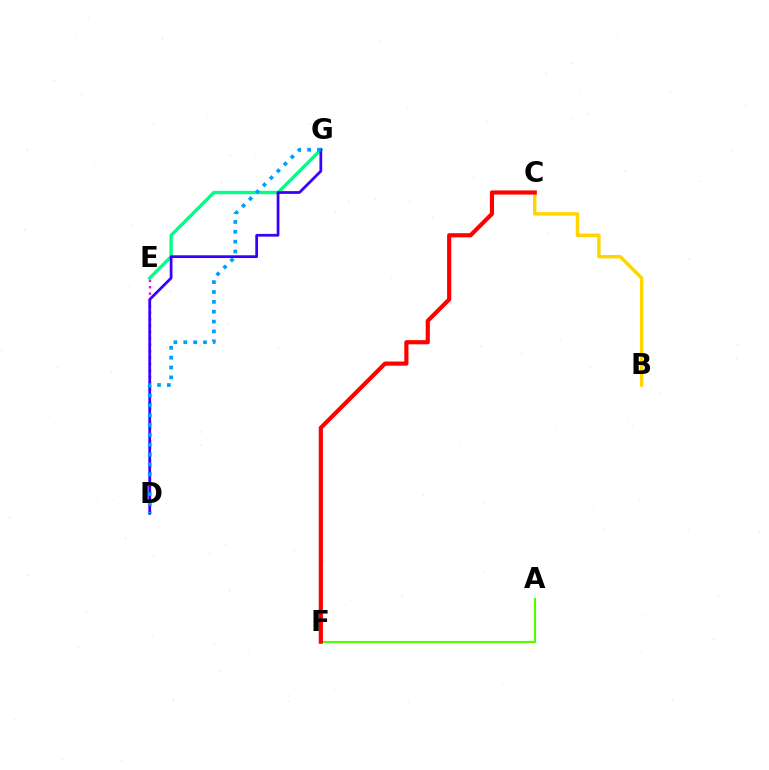{('B', 'C'): [{'color': '#ffd500', 'line_style': 'solid', 'thickness': 2.47}], ('A', 'F'): [{'color': '#4fff00', 'line_style': 'solid', 'thickness': 1.55}], ('C', 'F'): [{'color': '#ff0000', 'line_style': 'solid', 'thickness': 3.0}], ('D', 'E'): [{'color': '#ff00ed', 'line_style': 'dotted', 'thickness': 1.74}], ('E', 'G'): [{'color': '#00ff86', 'line_style': 'solid', 'thickness': 2.41}], ('D', 'G'): [{'color': '#3700ff', 'line_style': 'solid', 'thickness': 1.98}, {'color': '#009eff', 'line_style': 'dotted', 'thickness': 2.68}]}